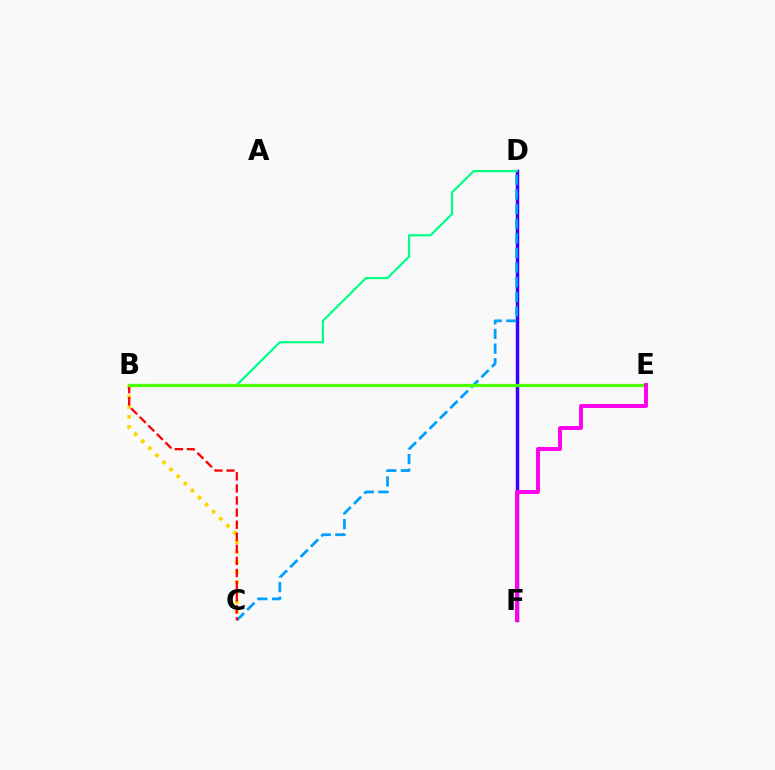{('B', 'C'): [{'color': '#ffd500', 'line_style': 'dotted', 'thickness': 2.72}, {'color': '#ff0000', 'line_style': 'dashed', 'thickness': 1.64}], ('D', 'F'): [{'color': '#3700ff', 'line_style': 'solid', 'thickness': 2.48}], ('C', 'D'): [{'color': '#009eff', 'line_style': 'dashed', 'thickness': 1.99}], ('B', 'D'): [{'color': '#00ff86', 'line_style': 'solid', 'thickness': 1.58}], ('B', 'E'): [{'color': '#4fff00', 'line_style': 'solid', 'thickness': 2.3}], ('E', 'F'): [{'color': '#ff00ed', 'line_style': 'solid', 'thickness': 2.82}]}